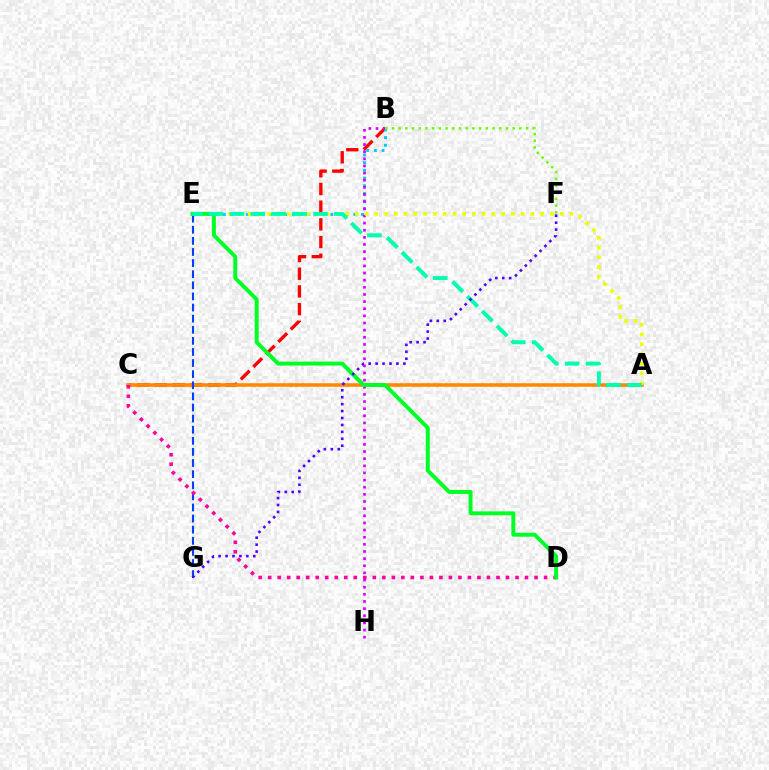{('B', 'C'): [{'color': '#ff0000', 'line_style': 'dashed', 'thickness': 2.4}], ('A', 'C'): [{'color': '#ff8800', 'line_style': 'solid', 'thickness': 2.56}], ('E', 'G'): [{'color': '#003fff', 'line_style': 'dashed', 'thickness': 1.51}], ('B', 'E'): [{'color': '#00c7ff', 'line_style': 'dotted', 'thickness': 2.09}], ('C', 'D'): [{'color': '#ff00a0', 'line_style': 'dotted', 'thickness': 2.58}], ('B', 'H'): [{'color': '#d600ff', 'line_style': 'dotted', 'thickness': 1.94}], ('A', 'E'): [{'color': '#eeff00', 'line_style': 'dotted', 'thickness': 2.65}, {'color': '#00ffaf', 'line_style': 'dashed', 'thickness': 2.84}], ('B', 'F'): [{'color': '#66ff00', 'line_style': 'dotted', 'thickness': 1.82}], ('D', 'E'): [{'color': '#00ff27', 'line_style': 'solid', 'thickness': 2.84}], ('F', 'G'): [{'color': '#4f00ff', 'line_style': 'dotted', 'thickness': 1.88}]}